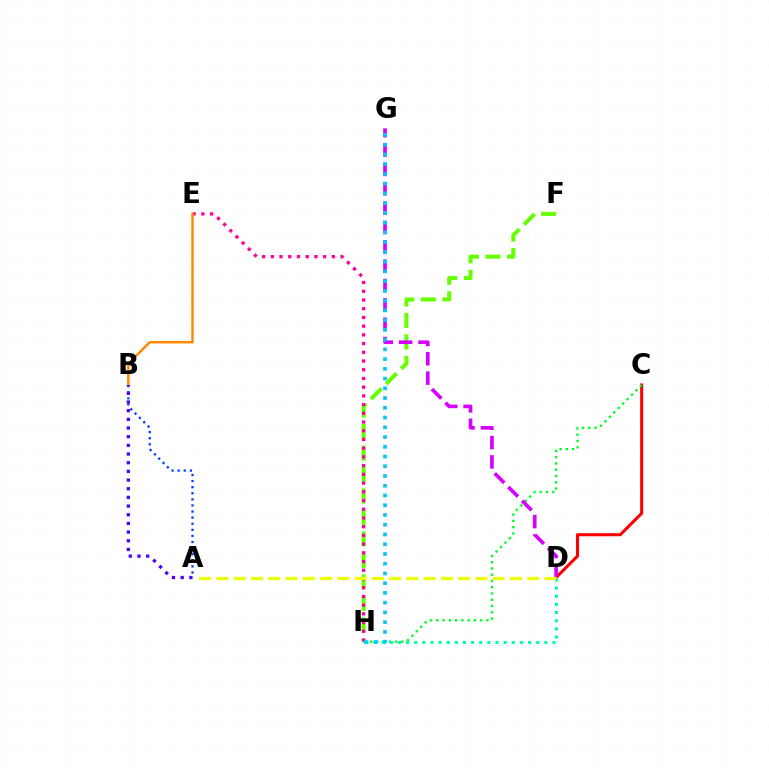{('C', 'D'): [{'color': '#ff0000', 'line_style': 'solid', 'thickness': 2.21}], ('F', 'H'): [{'color': '#66ff00', 'line_style': 'dashed', 'thickness': 2.92}], ('E', 'H'): [{'color': '#ff00a0', 'line_style': 'dotted', 'thickness': 2.37}], ('A', 'B'): [{'color': '#003fff', 'line_style': 'dotted', 'thickness': 1.66}, {'color': '#4f00ff', 'line_style': 'dotted', 'thickness': 2.36}], ('C', 'H'): [{'color': '#00ff27', 'line_style': 'dotted', 'thickness': 1.7}], ('D', 'G'): [{'color': '#d600ff', 'line_style': 'dashed', 'thickness': 2.63}], ('D', 'H'): [{'color': '#00ffaf', 'line_style': 'dotted', 'thickness': 2.21}], ('B', 'E'): [{'color': '#ff8800', 'line_style': 'solid', 'thickness': 1.75}], ('A', 'D'): [{'color': '#eeff00', 'line_style': 'dashed', 'thickness': 2.35}], ('G', 'H'): [{'color': '#00c7ff', 'line_style': 'dotted', 'thickness': 2.65}]}